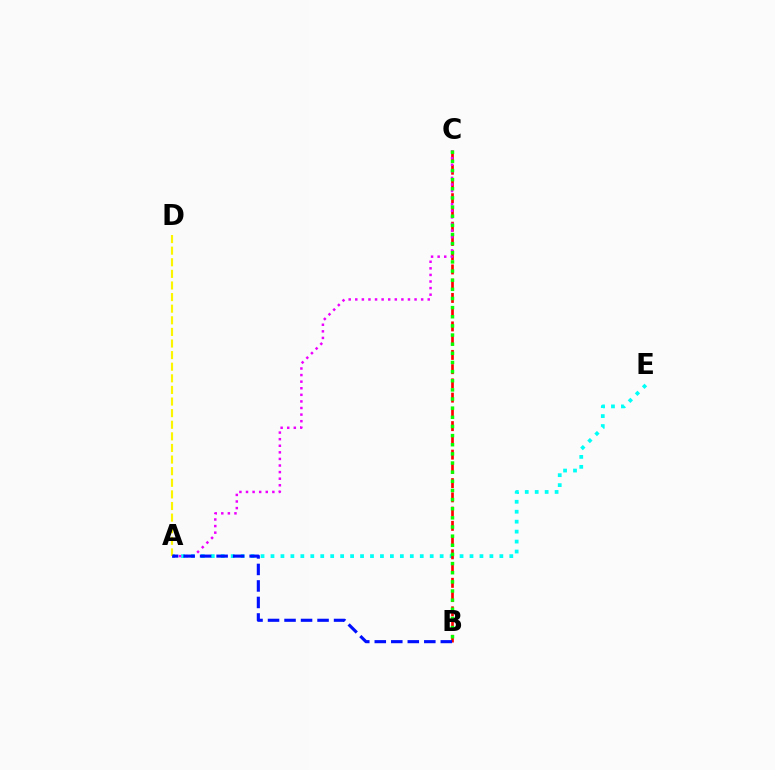{('A', 'E'): [{'color': '#00fff6', 'line_style': 'dotted', 'thickness': 2.7}], ('B', 'C'): [{'color': '#ff0000', 'line_style': 'dashed', 'thickness': 1.94}, {'color': '#08ff00', 'line_style': 'dotted', 'thickness': 2.48}], ('A', 'C'): [{'color': '#ee00ff', 'line_style': 'dotted', 'thickness': 1.79}], ('A', 'D'): [{'color': '#fcf500', 'line_style': 'dashed', 'thickness': 1.58}], ('A', 'B'): [{'color': '#0010ff', 'line_style': 'dashed', 'thickness': 2.24}]}